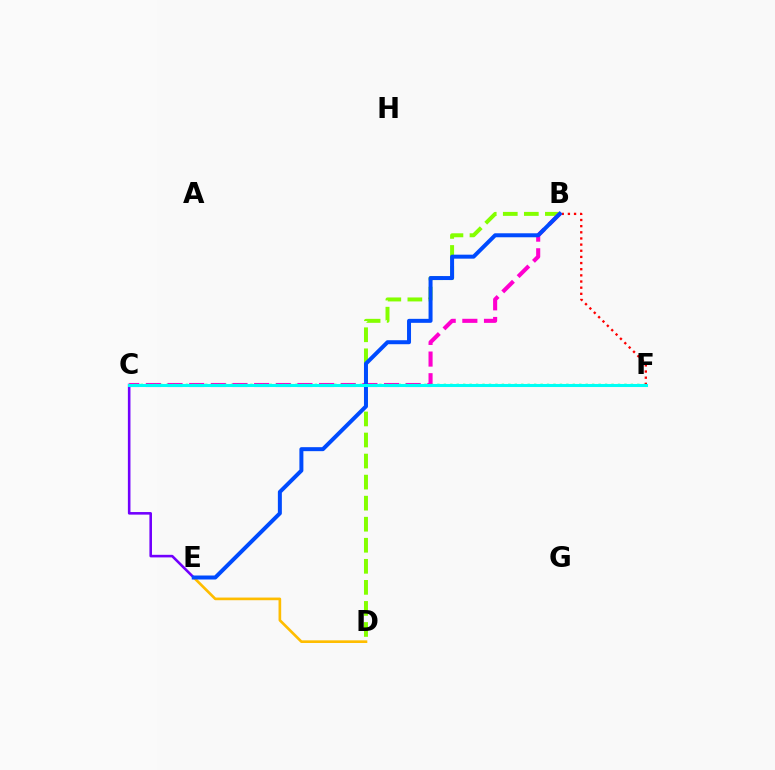{('C', 'E'): [{'color': '#7200ff', 'line_style': 'solid', 'thickness': 1.86}], ('B', 'D'): [{'color': '#84ff00', 'line_style': 'dashed', 'thickness': 2.86}], ('B', 'C'): [{'color': '#ff00cf', 'line_style': 'dashed', 'thickness': 2.94}], ('D', 'E'): [{'color': '#ffbd00', 'line_style': 'solid', 'thickness': 1.92}], ('C', 'F'): [{'color': '#00ff39', 'line_style': 'dotted', 'thickness': 1.75}, {'color': '#00fff6', 'line_style': 'solid', 'thickness': 2.2}], ('B', 'F'): [{'color': '#ff0000', 'line_style': 'dotted', 'thickness': 1.67}], ('B', 'E'): [{'color': '#004bff', 'line_style': 'solid', 'thickness': 2.87}]}